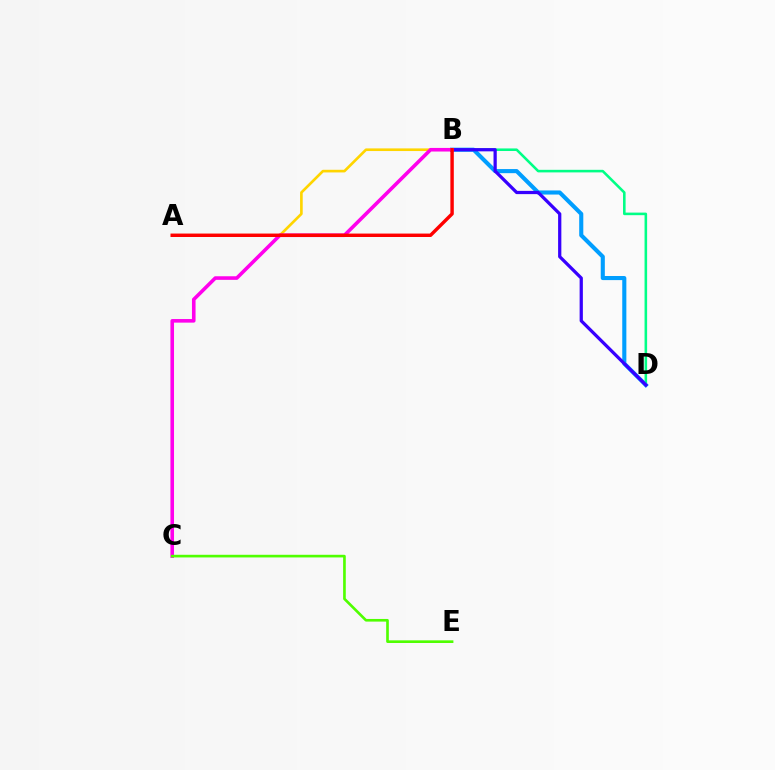{('B', 'D'): [{'color': '#00ff86', 'line_style': 'solid', 'thickness': 1.85}, {'color': '#009eff', 'line_style': 'solid', 'thickness': 2.95}, {'color': '#3700ff', 'line_style': 'solid', 'thickness': 2.33}], ('A', 'B'): [{'color': '#ffd500', 'line_style': 'solid', 'thickness': 1.9}, {'color': '#ff0000', 'line_style': 'solid', 'thickness': 2.47}], ('B', 'C'): [{'color': '#ff00ed', 'line_style': 'solid', 'thickness': 2.59}], ('C', 'E'): [{'color': '#4fff00', 'line_style': 'solid', 'thickness': 1.91}]}